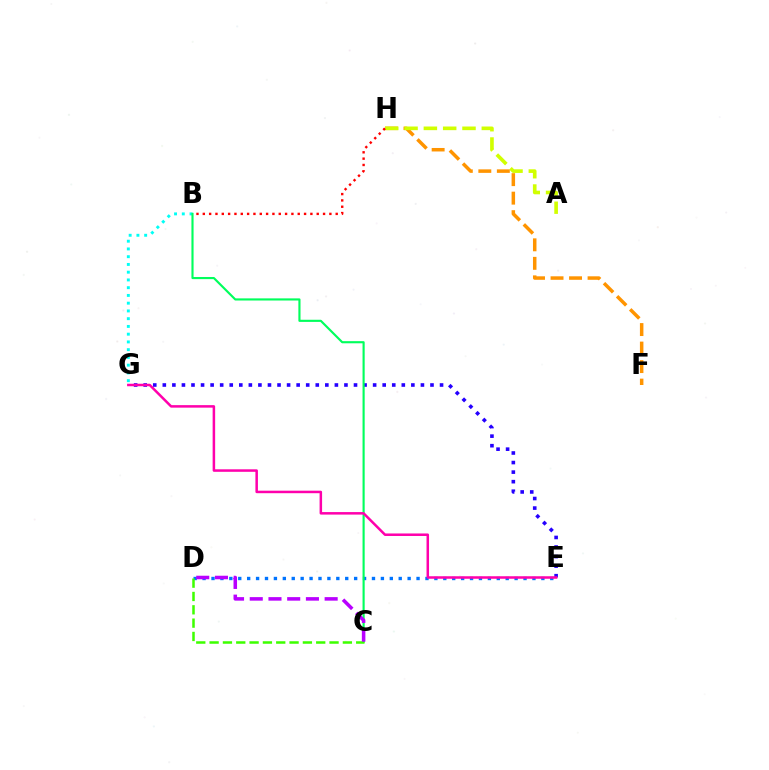{('B', 'G'): [{'color': '#00fff6', 'line_style': 'dotted', 'thickness': 2.11}], ('D', 'E'): [{'color': '#0074ff', 'line_style': 'dotted', 'thickness': 2.42}], ('E', 'G'): [{'color': '#2500ff', 'line_style': 'dotted', 'thickness': 2.6}, {'color': '#ff00ac', 'line_style': 'solid', 'thickness': 1.81}], ('B', 'C'): [{'color': '#00ff5c', 'line_style': 'solid', 'thickness': 1.54}], ('F', 'H'): [{'color': '#ff9400', 'line_style': 'dashed', 'thickness': 2.52}], ('A', 'H'): [{'color': '#d1ff00', 'line_style': 'dashed', 'thickness': 2.62}], ('C', 'D'): [{'color': '#3dff00', 'line_style': 'dashed', 'thickness': 1.81}, {'color': '#b900ff', 'line_style': 'dashed', 'thickness': 2.54}], ('B', 'H'): [{'color': '#ff0000', 'line_style': 'dotted', 'thickness': 1.72}]}